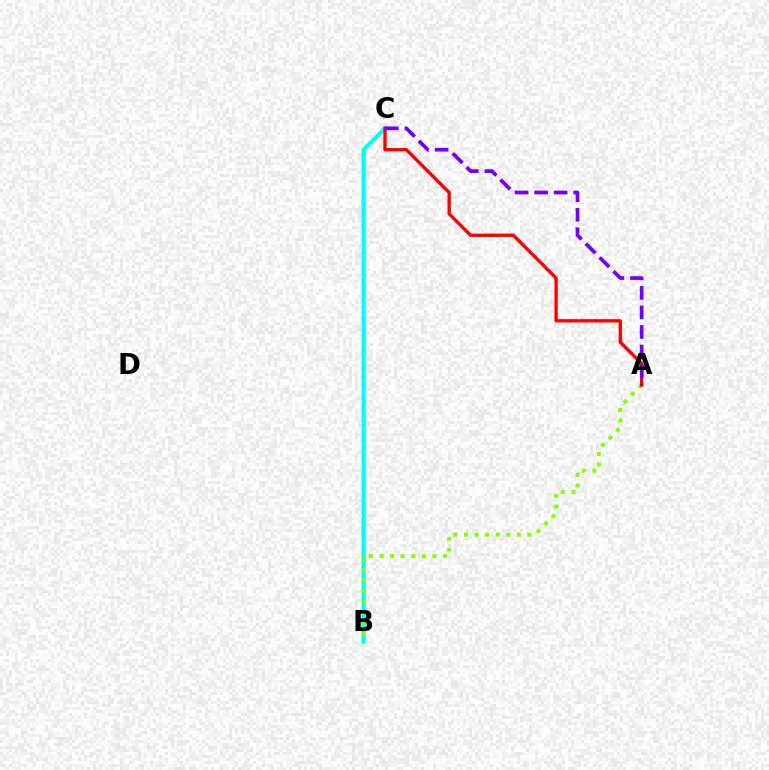{('B', 'C'): [{'color': '#00fff6', 'line_style': 'solid', 'thickness': 2.99}], ('A', 'B'): [{'color': '#84ff00', 'line_style': 'dotted', 'thickness': 2.88}], ('A', 'C'): [{'color': '#ff0000', 'line_style': 'solid', 'thickness': 2.41}, {'color': '#7200ff', 'line_style': 'dashed', 'thickness': 2.65}]}